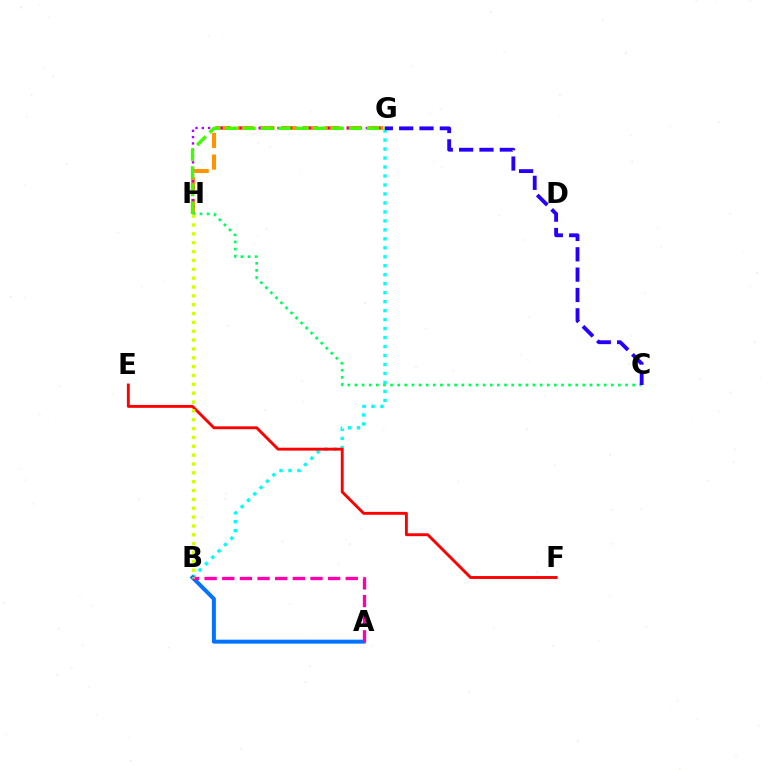{('B', 'G'): [{'color': '#00fff6', 'line_style': 'dotted', 'thickness': 2.44}], ('G', 'H'): [{'color': '#ff9400', 'line_style': 'dashed', 'thickness': 2.96}, {'color': '#b900ff', 'line_style': 'dotted', 'thickness': 1.71}, {'color': '#3dff00', 'line_style': 'dashed', 'thickness': 2.4}], ('A', 'B'): [{'color': '#0074ff', 'line_style': 'solid', 'thickness': 2.86}, {'color': '#ff00ac', 'line_style': 'dashed', 'thickness': 2.4}], ('C', 'H'): [{'color': '#00ff5c', 'line_style': 'dotted', 'thickness': 1.93}], ('E', 'F'): [{'color': '#ff0000', 'line_style': 'solid', 'thickness': 2.08}], ('B', 'H'): [{'color': '#d1ff00', 'line_style': 'dotted', 'thickness': 2.4}], ('C', 'G'): [{'color': '#2500ff', 'line_style': 'dashed', 'thickness': 2.76}]}